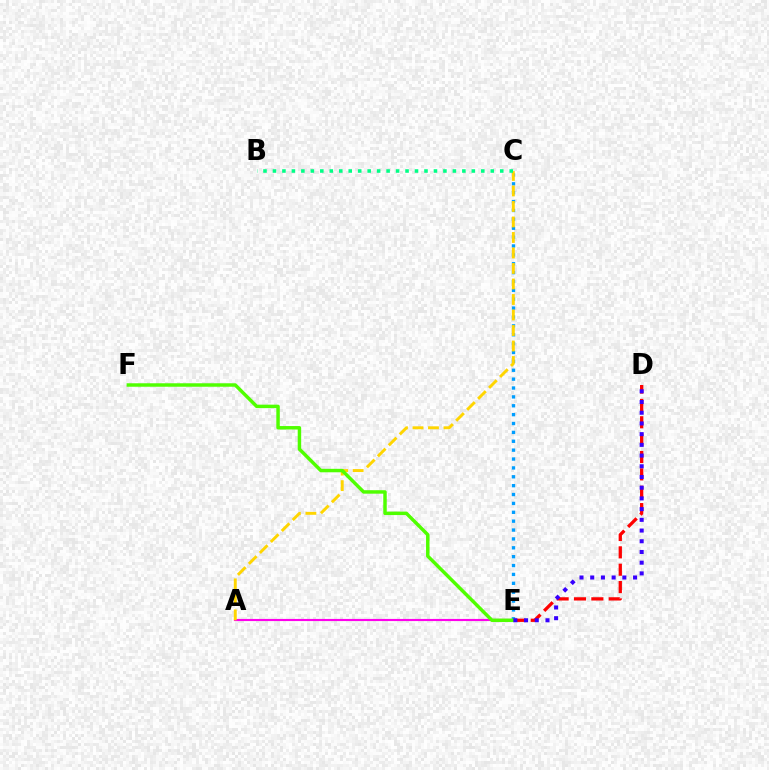{('A', 'E'): [{'color': '#ff00ed', 'line_style': 'solid', 'thickness': 1.54}], ('C', 'E'): [{'color': '#009eff', 'line_style': 'dotted', 'thickness': 2.41}], ('D', 'E'): [{'color': '#ff0000', 'line_style': 'dashed', 'thickness': 2.36}, {'color': '#3700ff', 'line_style': 'dotted', 'thickness': 2.91}], ('A', 'C'): [{'color': '#ffd500', 'line_style': 'dashed', 'thickness': 2.11}], ('E', 'F'): [{'color': '#4fff00', 'line_style': 'solid', 'thickness': 2.49}], ('B', 'C'): [{'color': '#00ff86', 'line_style': 'dotted', 'thickness': 2.57}]}